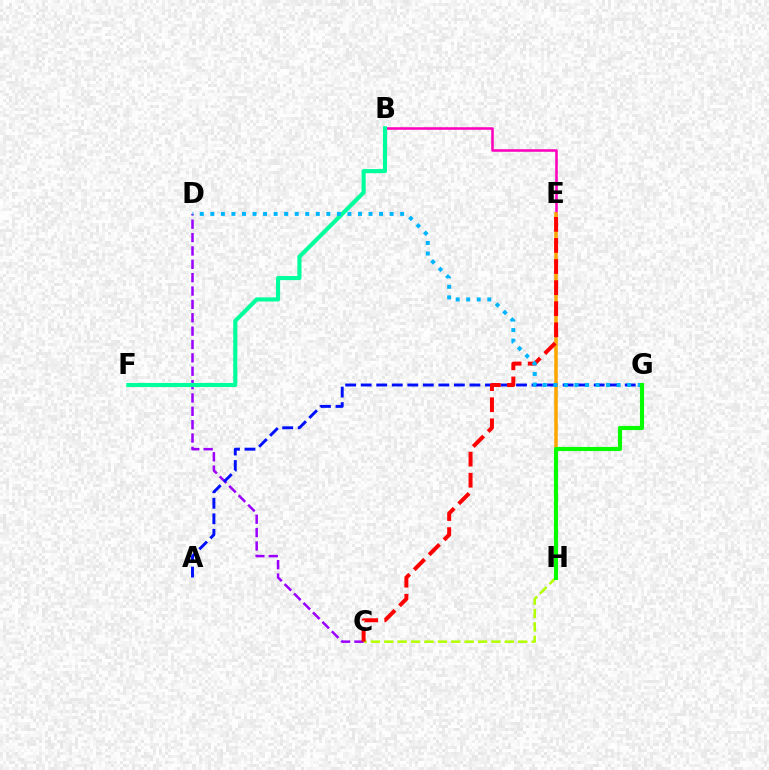{('C', 'H'): [{'color': '#b3ff00', 'line_style': 'dashed', 'thickness': 1.82}], ('C', 'D'): [{'color': '#9b00ff', 'line_style': 'dashed', 'thickness': 1.82}], ('B', 'E'): [{'color': '#ff00bd', 'line_style': 'solid', 'thickness': 1.84}], ('A', 'G'): [{'color': '#0010ff', 'line_style': 'dashed', 'thickness': 2.11}], ('E', 'H'): [{'color': '#ffa500', 'line_style': 'solid', 'thickness': 2.56}], ('B', 'F'): [{'color': '#00ff9d', 'line_style': 'solid', 'thickness': 2.96}], ('C', 'E'): [{'color': '#ff0000', 'line_style': 'dashed', 'thickness': 2.87}], ('D', 'G'): [{'color': '#00b5ff', 'line_style': 'dotted', 'thickness': 2.87}], ('G', 'H'): [{'color': '#08ff00', 'line_style': 'solid', 'thickness': 2.97}]}